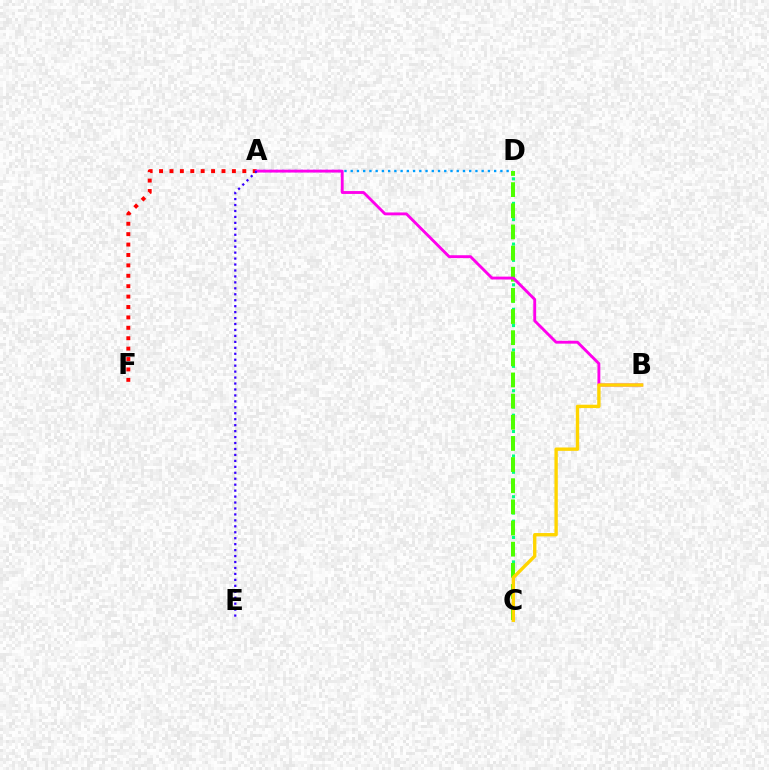{('A', 'D'): [{'color': '#009eff', 'line_style': 'dotted', 'thickness': 1.69}], ('C', 'D'): [{'color': '#00ff86', 'line_style': 'dotted', 'thickness': 2.21}, {'color': '#4fff00', 'line_style': 'dashed', 'thickness': 2.87}], ('A', 'F'): [{'color': '#ff0000', 'line_style': 'dotted', 'thickness': 2.83}], ('A', 'B'): [{'color': '#ff00ed', 'line_style': 'solid', 'thickness': 2.07}], ('A', 'E'): [{'color': '#3700ff', 'line_style': 'dotted', 'thickness': 1.62}], ('B', 'C'): [{'color': '#ffd500', 'line_style': 'solid', 'thickness': 2.42}]}